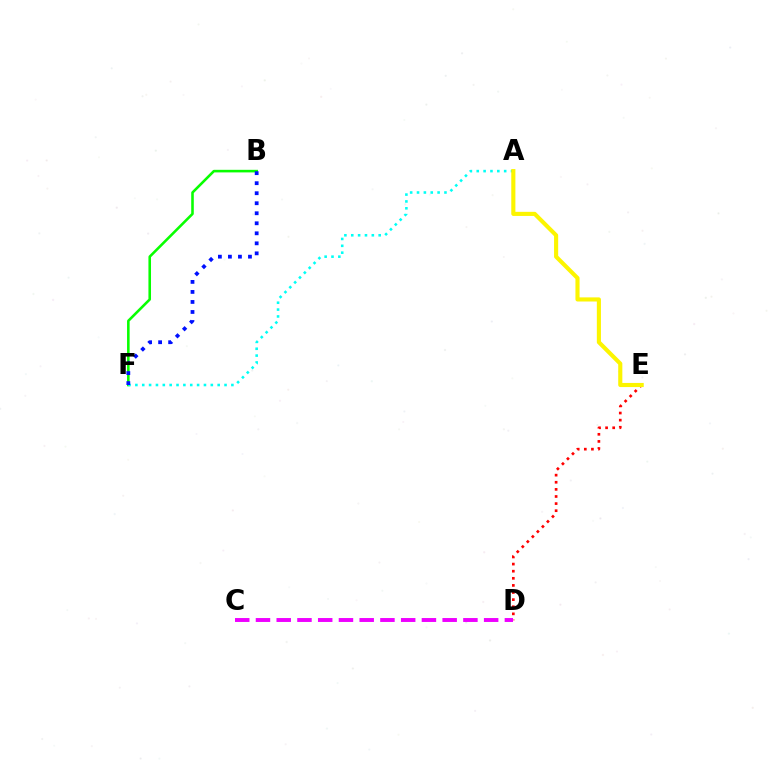{('B', 'F'): [{'color': '#08ff00', 'line_style': 'solid', 'thickness': 1.86}, {'color': '#0010ff', 'line_style': 'dotted', 'thickness': 2.72}], ('A', 'F'): [{'color': '#00fff6', 'line_style': 'dotted', 'thickness': 1.86}], ('D', 'E'): [{'color': '#ff0000', 'line_style': 'dotted', 'thickness': 1.93}], ('C', 'D'): [{'color': '#ee00ff', 'line_style': 'dashed', 'thickness': 2.82}], ('A', 'E'): [{'color': '#fcf500', 'line_style': 'solid', 'thickness': 2.96}]}